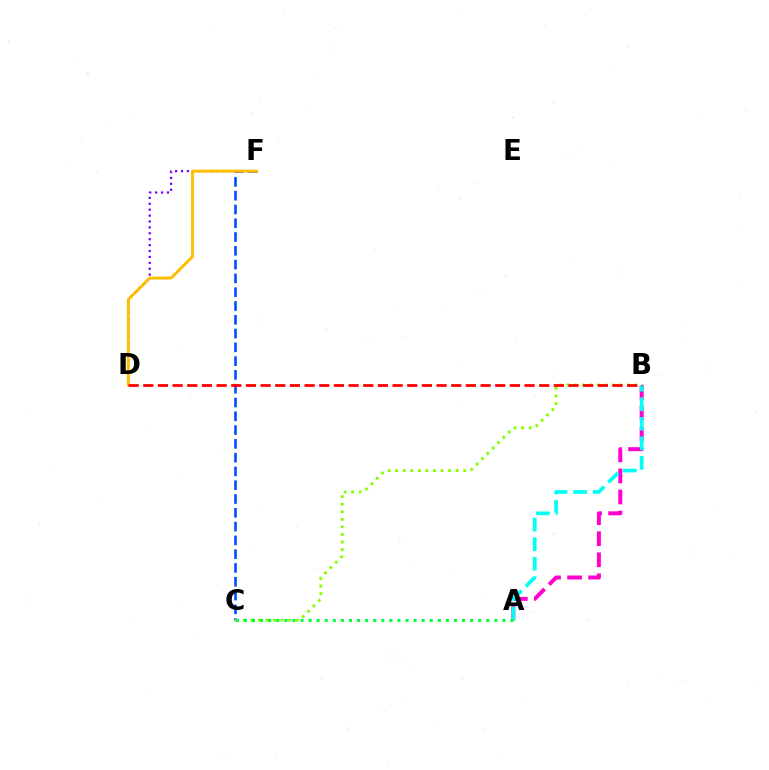{('A', 'B'): [{'color': '#ff00cf', 'line_style': 'dashed', 'thickness': 2.86}, {'color': '#00fff6', 'line_style': 'dashed', 'thickness': 2.65}], ('D', 'F'): [{'color': '#7200ff', 'line_style': 'dotted', 'thickness': 1.6}, {'color': '#ffbd00', 'line_style': 'solid', 'thickness': 2.1}], ('C', 'F'): [{'color': '#004bff', 'line_style': 'dashed', 'thickness': 1.87}], ('B', 'C'): [{'color': '#84ff00', 'line_style': 'dotted', 'thickness': 2.05}], ('A', 'C'): [{'color': '#00ff39', 'line_style': 'dotted', 'thickness': 2.19}], ('B', 'D'): [{'color': '#ff0000', 'line_style': 'dashed', 'thickness': 1.99}]}